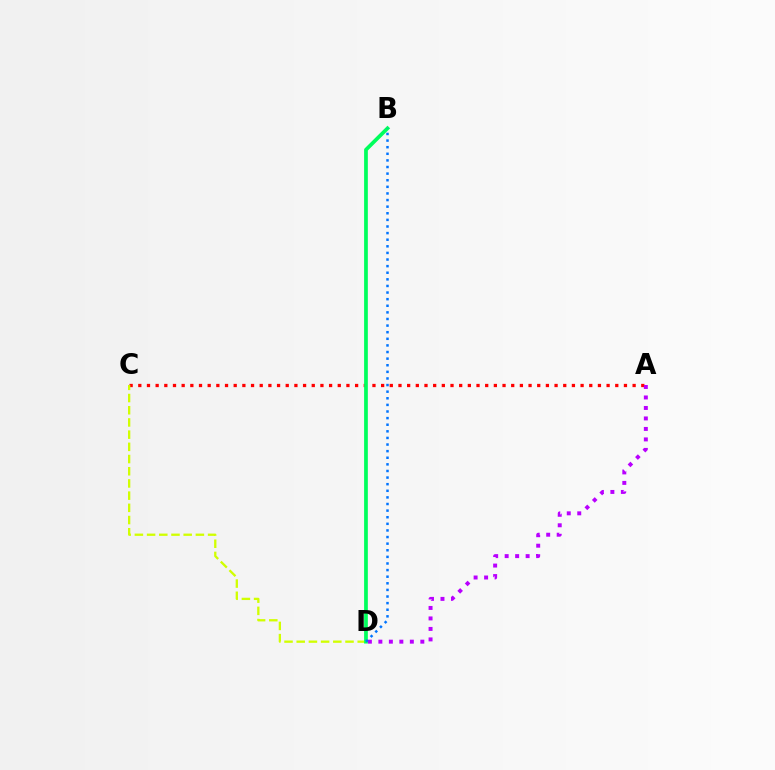{('A', 'C'): [{'color': '#ff0000', 'line_style': 'dotted', 'thickness': 2.36}], ('C', 'D'): [{'color': '#d1ff00', 'line_style': 'dashed', 'thickness': 1.66}], ('B', 'D'): [{'color': '#00ff5c', 'line_style': 'solid', 'thickness': 2.69}, {'color': '#0074ff', 'line_style': 'dotted', 'thickness': 1.8}], ('A', 'D'): [{'color': '#b900ff', 'line_style': 'dotted', 'thickness': 2.85}]}